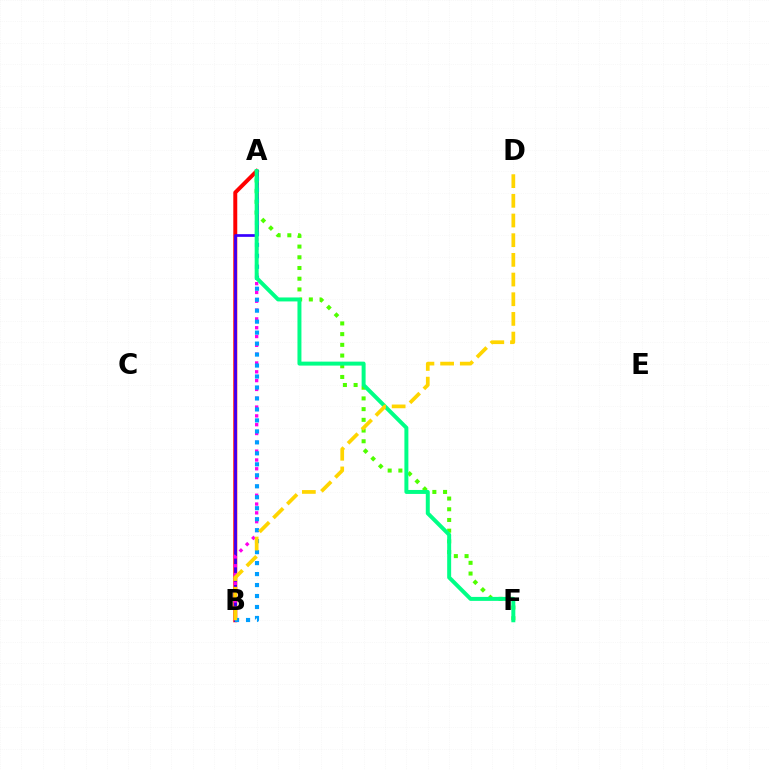{('A', 'B'): [{'color': '#ff0000', 'line_style': 'solid', 'thickness': 2.85}, {'color': '#3700ff', 'line_style': 'solid', 'thickness': 1.94}, {'color': '#ff00ed', 'line_style': 'dotted', 'thickness': 2.4}, {'color': '#009eff', 'line_style': 'dotted', 'thickness': 2.98}], ('A', 'F'): [{'color': '#4fff00', 'line_style': 'dotted', 'thickness': 2.91}, {'color': '#00ff86', 'line_style': 'solid', 'thickness': 2.86}], ('B', 'D'): [{'color': '#ffd500', 'line_style': 'dashed', 'thickness': 2.67}]}